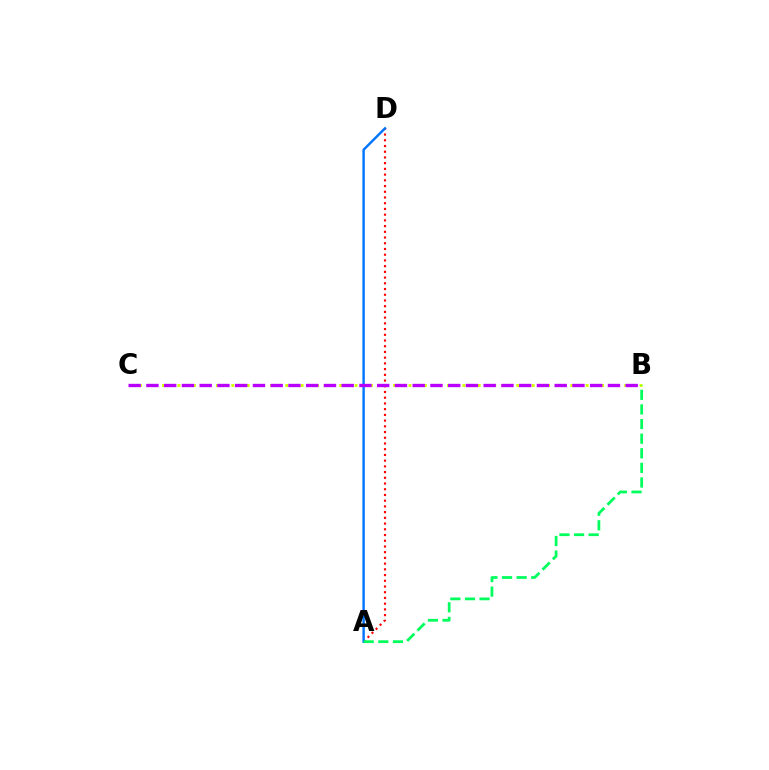{('A', 'D'): [{'color': '#ff0000', 'line_style': 'dotted', 'thickness': 1.55}, {'color': '#0074ff', 'line_style': 'solid', 'thickness': 1.74}], ('B', 'C'): [{'color': '#d1ff00', 'line_style': 'dotted', 'thickness': 2.09}, {'color': '#b900ff', 'line_style': 'dashed', 'thickness': 2.41}], ('A', 'B'): [{'color': '#00ff5c', 'line_style': 'dashed', 'thickness': 1.99}]}